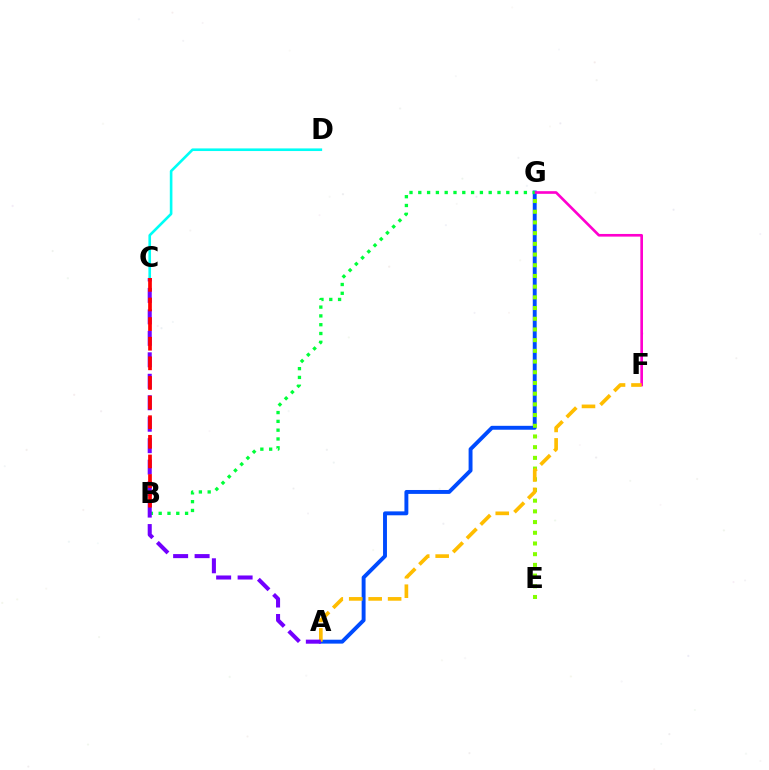{('A', 'G'): [{'color': '#004bff', 'line_style': 'solid', 'thickness': 2.81}], ('E', 'G'): [{'color': '#84ff00', 'line_style': 'dotted', 'thickness': 2.91}], ('F', 'G'): [{'color': '#ff00cf', 'line_style': 'solid', 'thickness': 1.91}], ('C', 'D'): [{'color': '#00fff6', 'line_style': 'solid', 'thickness': 1.89}], ('B', 'G'): [{'color': '#00ff39', 'line_style': 'dotted', 'thickness': 2.39}], ('A', 'F'): [{'color': '#ffbd00', 'line_style': 'dashed', 'thickness': 2.64}], ('A', 'C'): [{'color': '#7200ff', 'line_style': 'dashed', 'thickness': 2.92}], ('B', 'C'): [{'color': '#ff0000', 'line_style': 'dashed', 'thickness': 2.67}]}